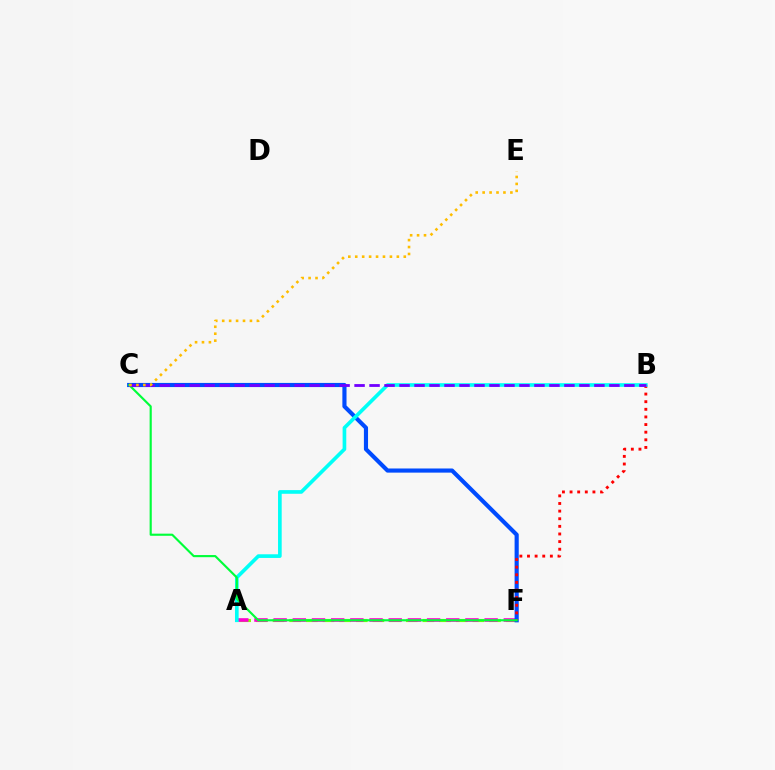{('A', 'F'): [{'color': '#84ff00', 'line_style': 'dashed', 'thickness': 2.26}, {'color': '#ff00cf', 'line_style': 'dashed', 'thickness': 2.61}], ('C', 'F'): [{'color': '#004bff', 'line_style': 'solid', 'thickness': 2.98}, {'color': '#00ff39', 'line_style': 'solid', 'thickness': 1.54}], ('B', 'F'): [{'color': '#ff0000', 'line_style': 'dotted', 'thickness': 2.07}], ('A', 'B'): [{'color': '#00fff6', 'line_style': 'solid', 'thickness': 2.64}], ('B', 'C'): [{'color': '#7200ff', 'line_style': 'dashed', 'thickness': 2.04}], ('C', 'E'): [{'color': '#ffbd00', 'line_style': 'dotted', 'thickness': 1.88}]}